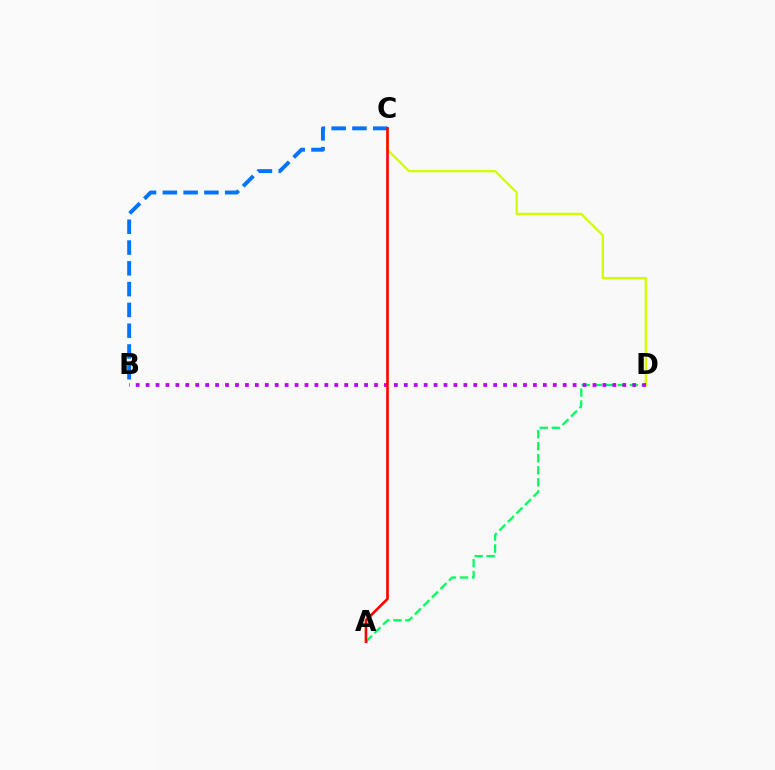{('C', 'D'): [{'color': '#d1ff00', 'line_style': 'solid', 'thickness': 1.67}], ('A', 'D'): [{'color': '#00ff5c', 'line_style': 'dashed', 'thickness': 1.63}], ('B', 'D'): [{'color': '#b900ff', 'line_style': 'dotted', 'thickness': 2.7}], ('B', 'C'): [{'color': '#0074ff', 'line_style': 'dashed', 'thickness': 2.82}], ('A', 'C'): [{'color': '#ff0000', 'line_style': 'solid', 'thickness': 1.88}]}